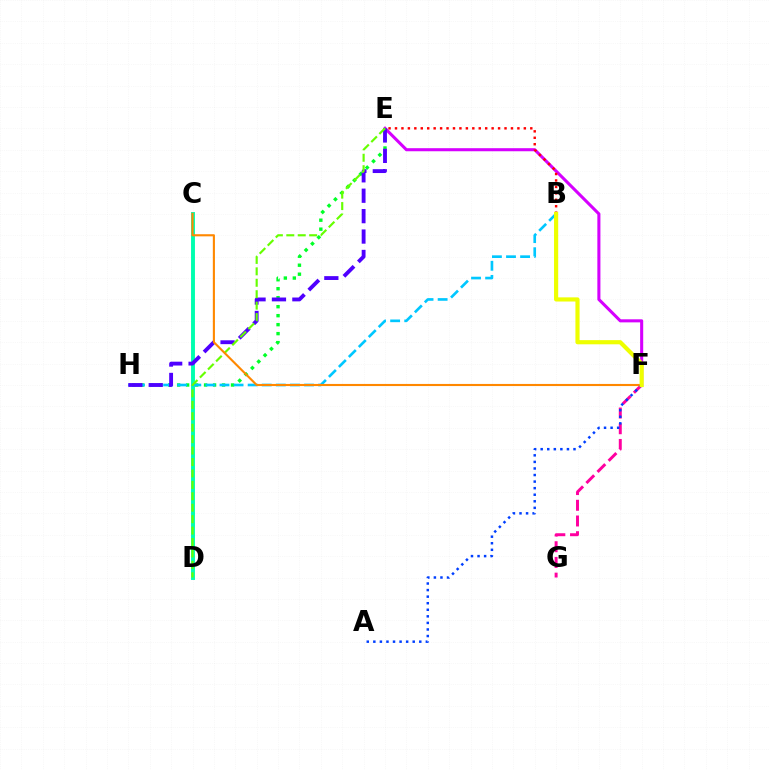{('E', 'F'): [{'color': '#d600ff', 'line_style': 'solid', 'thickness': 2.21}], ('E', 'H'): [{'color': '#00ff27', 'line_style': 'dotted', 'thickness': 2.44}, {'color': '#4f00ff', 'line_style': 'dashed', 'thickness': 2.77}], ('C', 'D'): [{'color': '#00ffaf', 'line_style': 'solid', 'thickness': 2.81}], ('B', 'H'): [{'color': '#00c7ff', 'line_style': 'dashed', 'thickness': 1.91}], ('F', 'G'): [{'color': '#ff00a0', 'line_style': 'dashed', 'thickness': 2.13}], ('D', 'E'): [{'color': '#66ff00', 'line_style': 'dashed', 'thickness': 1.55}], ('C', 'F'): [{'color': '#ff8800', 'line_style': 'solid', 'thickness': 1.52}], ('B', 'E'): [{'color': '#ff0000', 'line_style': 'dotted', 'thickness': 1.75}], ('A', 'F'): [{'color': '#003fff', 'line_style': 'dotted', 'thickness': 1.78}], ('B', 'F'): [{'color': '#eeff00', 'line_style': 'solid', 'thickness': 3.0}]}